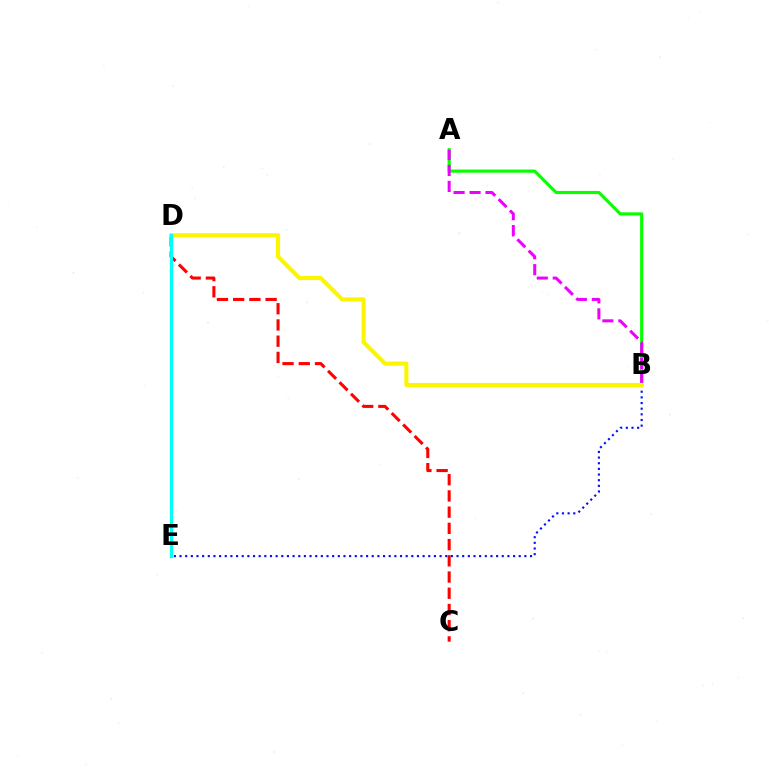{('A', 'B'): [{'color': '#08ff00', 'line_style': 'solid', 'thickness': 2.26}, {'color': '#ee00ff', 'line_style': 'dashed', 'thickness': 2.17}], ('C', 'D'): [{'color': '#ff0000', 'line_style': 'dashed', 'thickness': 2.2}], ('B', 'E'): [{'color': '#0010ff', 'line_style': 'dotted', 'thickness': 1.54}], ('B', 'D'): [{'color': '#fcf500', 'line_style': 'solid', 'thickness': 2.94}], ('D', 'E'): [{'color': '#00fff6', 'line_style': 'solid', 'thickness': 2.31}]}